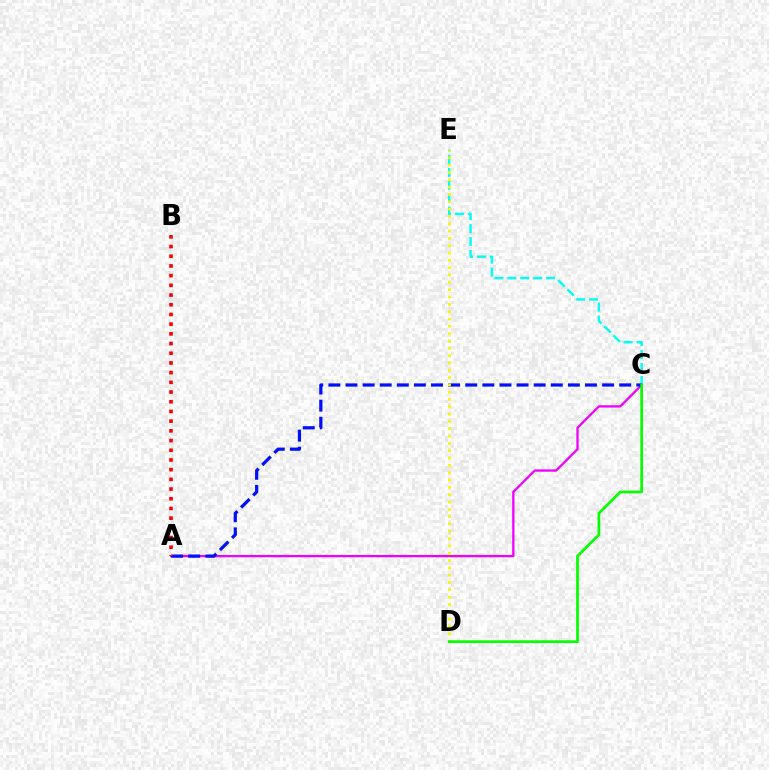{('C', 'E'): [{'color': '#00fff6', 'line_style': 'dashed', 'thickness': 1.76}], ('A', 'C'): [{'color': '#ee00ff', 'line_style': 'solid', 'thickness': 1.65}, {'color': '#0010ff', 'line_style': 'dashed', 'thickness': 2.32}], ('D', 'E'): [{'color': '#fcf500', 'line_style': 'dotted', 'thickness': 1.99}], ('C', 'D'): [{'color': '#08ff00', 'line_style': 'solid', 'thickness': 1.98}], ('A', 'B'): [{'color': '#ff0000', 'line_style': 'dotted', 'thickness': 2.64}]}